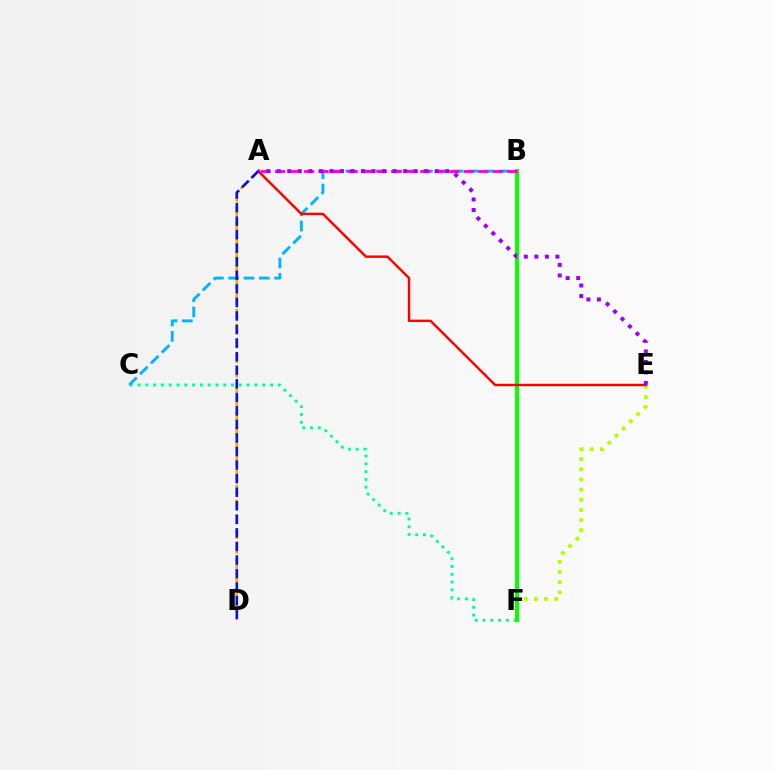{('C', 'F'): [{'color': '#00ff9d', 'line_style': 'dotted', 'thickness': 2.12}], ('E', 'F'): [{'color': '#b3ff00', 'line_style': 'dotted', 'thickness': 2.76}], ('B', 'C'): [{'color': '#00b5ff', 'line_style': 'dashed', 'thickness': 2.08}], ('B', 'F'): [{'color': '#08ff00', 'line_style': 'solid', 'thickness': 2.91}], ('A', 'E'): [{'color': '#ff0000', 'line_style': 'solid', 'thickness': 1.75}, {'color': '#9b00ff', 'line_style': 'dotted', 'thickness': 2.86}], ('A', 'B'): [{'color': '#ff00bd', 'line_style': 'dashed', 'thickness': 1.97}], ('A', 'D'): [{'color': '#ffa500', 'line_style': 'dashed', 'thickness': 1.99}, {'color': '#0010ff', 'line_style': 'dashed', 'thickness': 1.84}]}